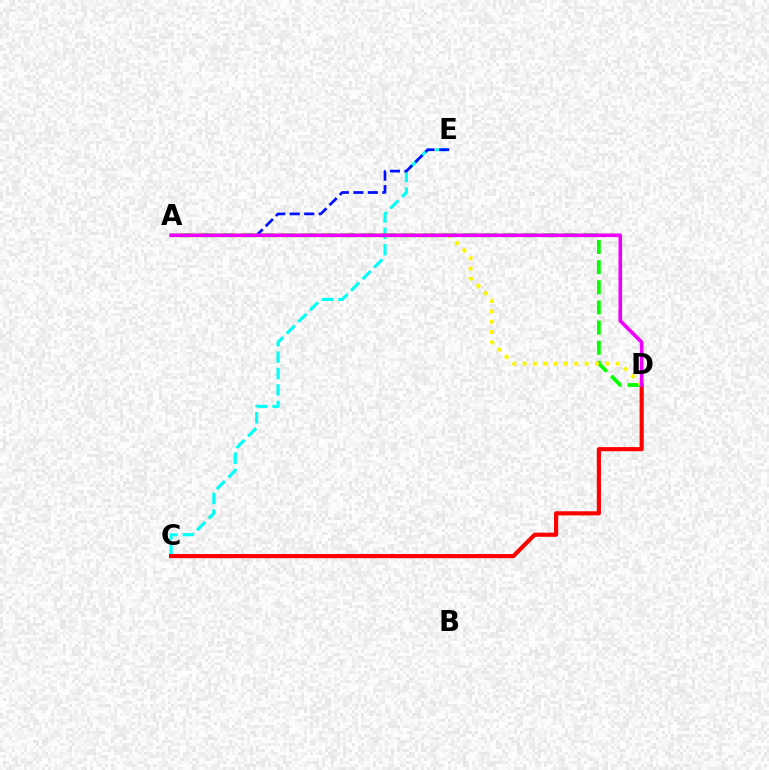{('C', 'E'): [{'color': '#00fff6', 'line_style': 'dashed', 'thickness': 2.23}], ('A', 'E'): [{'color': '#0010ff', 'line_style': 'dashed', 'thickness': 1.97}], ('C', 'D'): [{'color': '#ff0000', 'line_style': 'solid', 'thickness': 2.98}], ('A', 'D'): [{'color': '#08ff00', 'line_style': 'dashed', 'thickness': 2.74}, {'color': '#fcf500', 'line_style': 'dotted', 'thickness': 2.81}, {'color': '#ee00ff', 'line_style': 'solid', 'thickness': 2.6}]}